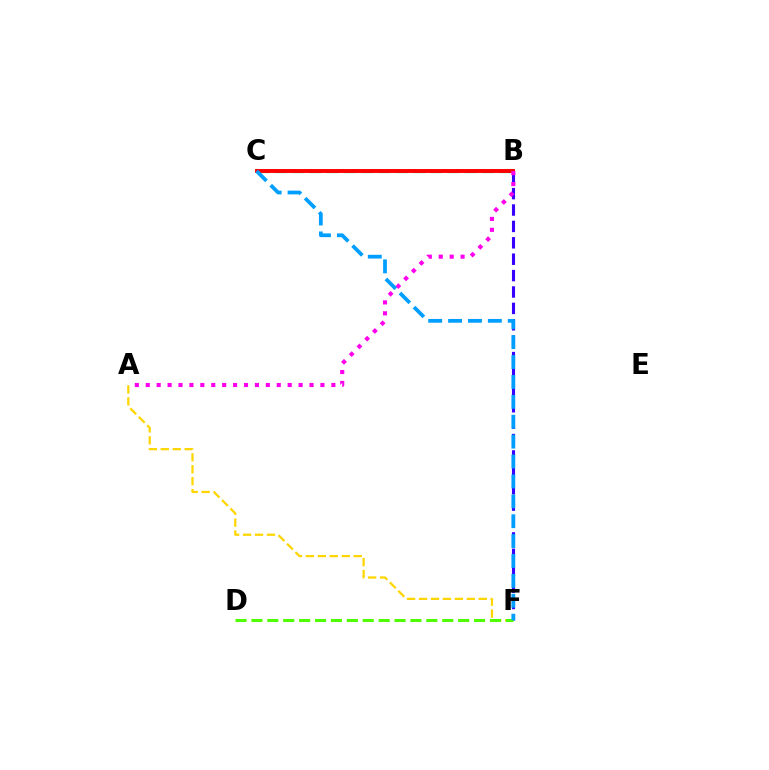{('B', 'C'): [{'color': '#00ff86', 'line_style': 'dashed', 'thickness': 2.35}, {'color': '#ff0000', 'line_style': 'solid', 'thickness': 2.82}], ('A', 'F'): [{'color': '#ffd500', 'line_style': 'dashed', 'thickness': 1.62}], ('B', 'F'): [{'color': '#3700ff', 'line_style': 'dashed', 'thickness': 2.23}], ('D', 'F'): [{'color': '#4fff00', 'line_style': 'dashed', 'thickness': 2.16}], ('A', 'B'): [{'color': '#ff00ed', 'line_style': 'dotted', 'thickness': 2.97}], ('C', 'F'): [{'color': '#009eff', 'line_style': 'dashed', 'thickness': 2.7}]}